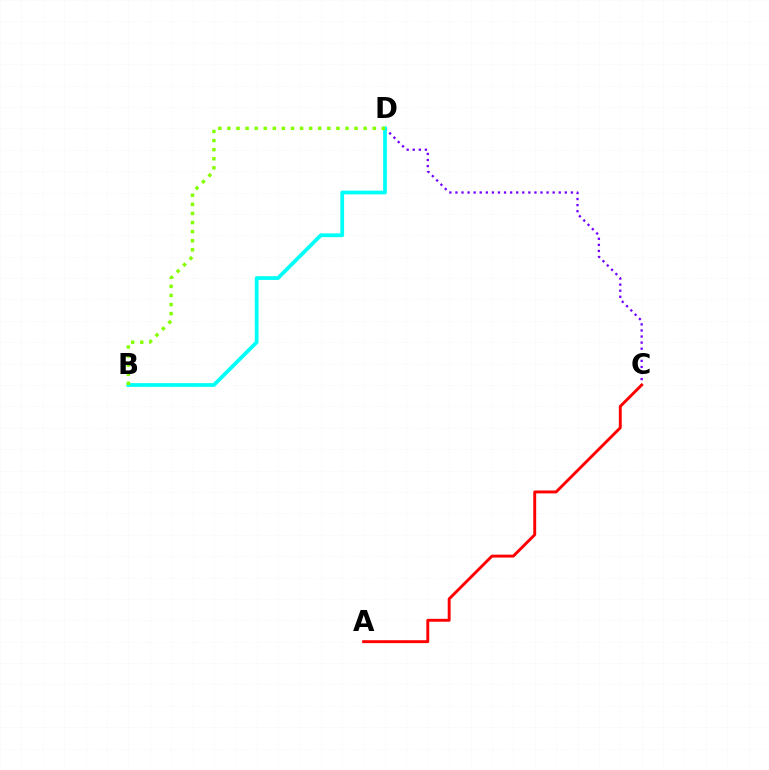{('C', 'D'): [{'color': '#7200ff', 'line_style': 'dotted', 'thickness': 1.65}], ('B', 'D'): [{'color': '#00fff6', 'line_style': 'solid', 'thickness': 2.7}, {'color': '#84ff00', 'line_style': 'dotted', 'thickness': 2.47}], ('A', 'C'): [{'color': '#ff0000', 'line_style': 'solid', 'thickness': 2.1}]}